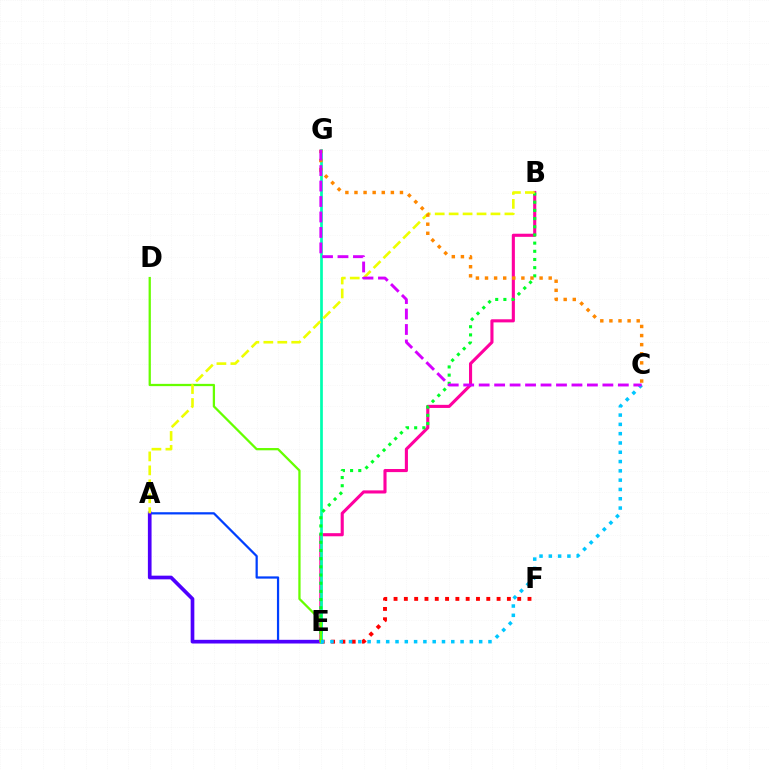{('E', 'F'): [{'color': '#ff0000', 'line_style': 'dotted', 'thickness': 2.8}], ('A', 'E'): [{'color': '#003fff', 'line_style': 'solid', 'thickness': 1.61}, {'color': '#4f00ff', 'line_style': 'solid', 'thickness': 2.65}], ('B', 'E'): [{'color': '#ff00a0', 'line_style': 'solid', 'thickness': 2.24}, {'color': '#00ff27', 'line_style': 'dotted', 'thickness': 2.22}], ('E', 'G'): [{'color': '#00ffaf', 'line_style': 'solid', 'thickness': 1.95}], ('D', 'E'): [{'color': '#66ff00', 'line_style': 'solid', 'thickness': 1.63}], ('C', 'E'): [{'color': '#00c7ff', 'line_style': 'dotted', 'thickness': 2.53}], ('A', 'B'): [{'color': '#eeff00', 'line_style': 'dashed', 'thickness': 1.89}], ('C', 'G'): [{'color': '#ff8800', 'line_style': 'dotted', 'thickness': 2.47}, {'color': '#d600ff', 'line_style': 'dashed', 'thickness': 2.1}]}